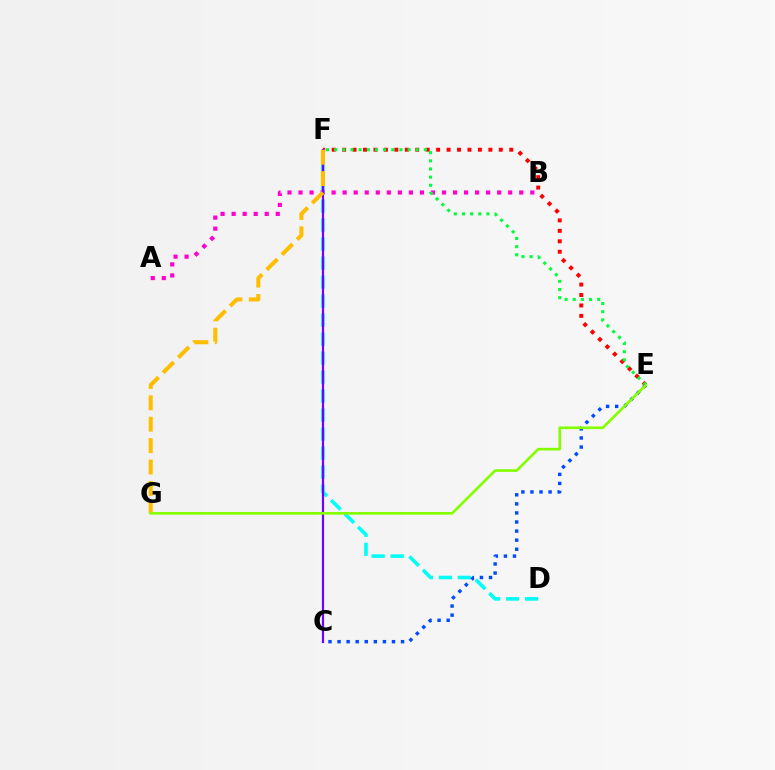{('E', 'F'): [{'color': '#ff0000', 'line_style': 'dotted', 'thickness': 2.84}, {'color': '#00ff39', 'line_style': 'dotted', 'thickness': 2.22}], ('D', 'F'): [{'color': '#00fff6', 'line_style': 'dashed', 'thickness': 2.58}], ('A', 'B'): [{'color': '#ff00cf', 'line_style': 'dotted', 'thickness': 3.0}], ('C', 'F'): [{'color': '#7200ff', 'line_style': 'solid', 'thickness': 1.59}], ('F', 'G'): [{'color': '#ffbd00', 'line_style': 'dashed', 'thickness': 2.91}], ('C', 'E'): [{'color': '#004bff', 'line_style': 'dotted', 'thickness': 2.46}], ('E', 'G'): [{'color': '#84ff00', 'line_style': 'solid', 'thickness': 1.9}]}